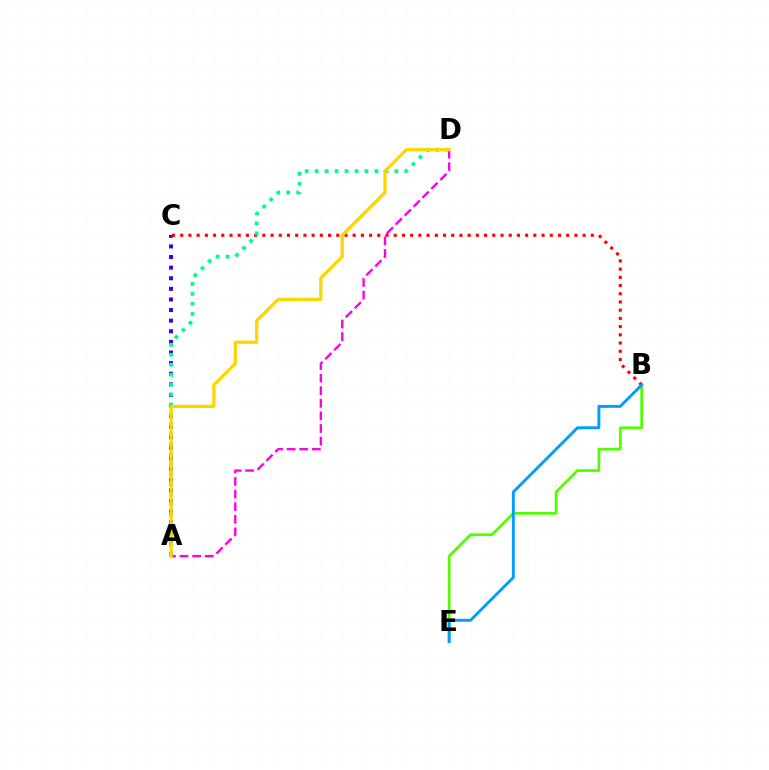{('B', 'E'): [{'color': '#4fff00', 'line_style': 'solid', 'thickness': 1.97}, {'color': '#009eff', 'line_style': 'solid', 'thickness': 2.09}], ('A', 'C'): [{'color': '#3700ff', 'line_style': 'dotted', 'thickness': 2.88}], ('B', 'C'): [{'color': '#ff0000', 'line_style': 'dotted', 'thickness': 2.23}], ('A', 'D'): [{'color': '#00ff86', 'line_style': 'dotted', 'thickness': 2.71}, {'color': '#ff00ed', 'line_style': 'dashed', 'thickness': 1.71}, {'color': '#ffd500', 'line_style': 'solid', 'thickness': 2.34}]}